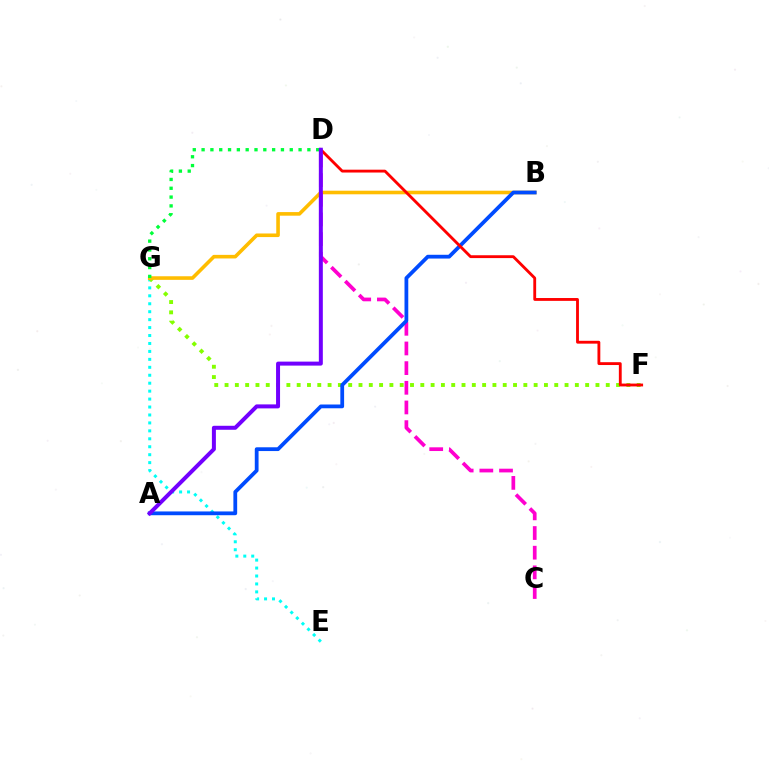{('E', 'G'): [{'color': '#00fff6', 'line_style': 'dotted', 'thickness': 2.16}], ('F', 'G'): [{'color': '#84ff00', 'line_style': 'dotted', 'thickness': 2.8}], ('B', 'G'): [{'color': '#ffbd00', 'line_style': 'solid', 'thickness': 2.59}], ('C', 'D'): [{'color': '#ff00cf', 'line_style': 'dashed', 'thickness': 2.67}], ('A', 'B'): [{'color': '#004bff', 'line_style': 'solid', 'thickness': 2.72}], ('D', 'F'): [{'color': '#ff0000', 'line_style': 'solid', 'thickness': 2.05}], ('D', 'G'): [{'color': '#00ff39', 'line_style': 'dotted', 'thickness': 2.4}], ('A', 'D'): [{'color': '#7200ff', 'line_style': 'solid', 'thickness': 2.87}]}